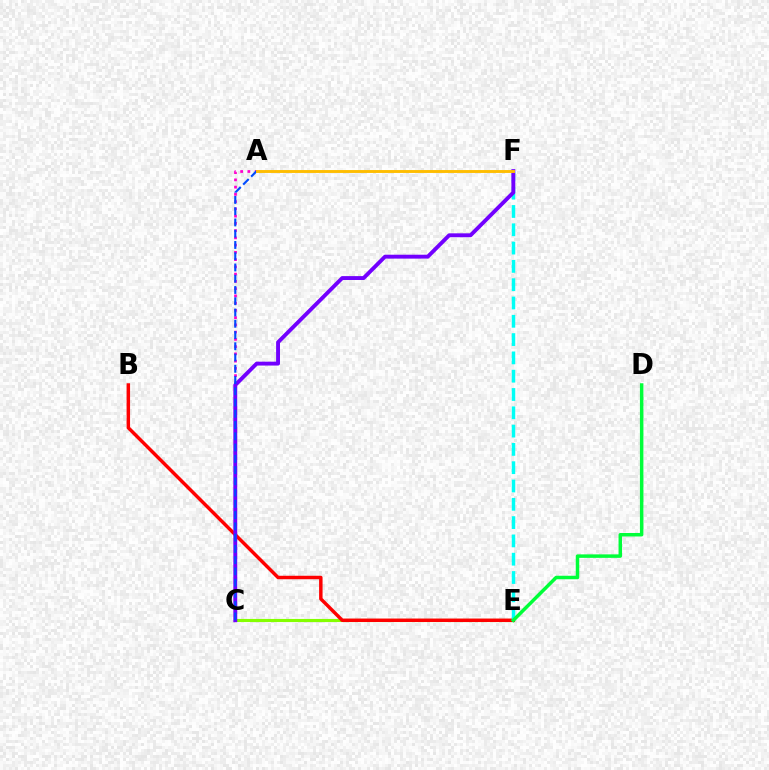{('C', 'E'): [{'color': '#84ff00', 'line_style': 'solid', 'thickness': 2.24}], ('B', 'E'): [{'color': '#ff0000', 'line_style': 'solid', 'thickness': 2.49}], ('E', 'F'): [{'color': '#00fff6', 'line_style': 'dashed', 'thickness': 2.49}], ('A', 'C'): [{'color': '#ff00cf', 'line_style': 'dotted', 'thickness': 1.97}, {'color': '#004bff', 'line_style': 'dashed', 'thickness': 1.53}], ('D', 'E'): [{'color': '#00ff39', 'line_style': 'solid', 'thickness': 2.51}], ('C', 'F'): [{'color': '#7200ff', 'line_style': 'solid', 'thickness': 2.8}], ('A', 'F'): [{'color': '#ffbd00', 'line_style': 'solid', 'thickness': 2.09}]}